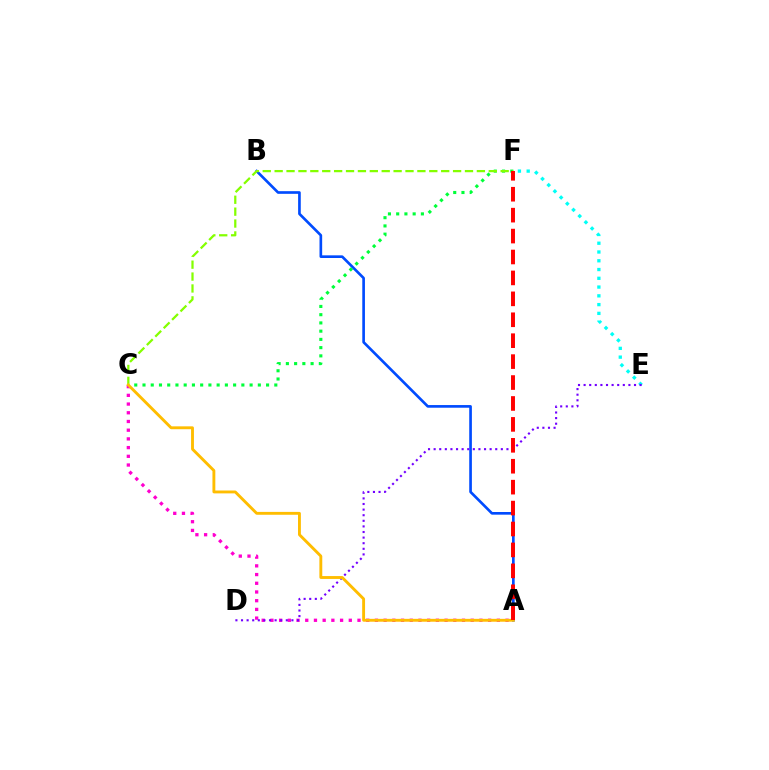{('E', 'F'): [{'color': '#00fff6', 'line_style': 'dotted', 'thickness': 2.38}], ('A', 'C'): [{'color': '#ff00cf', 'line_style': 'dotted', 'thickness': 2.37}, {'color': '#ffbd00', 'line_style': 'solid', 'thickness': 2.07}], ('A', 'B'): [{'color': '#004bff', 'line_style': 'solid', 'thickness': 1.92}], ('C', 'F'): [{'color': '#00ff39', 'line_style': 'dotted', 'thickness': 2.24}, {'color': '#84ff00', 'line_style': 'dashed', 'thickness': 1.62}], ('D', 'E'): [{'color': '#7200ff', 'line_style': 'dotted', 'thickness': 1.52}], ('A', 'F'): [{'color': '#ff0000', 'line_style': 'dashed', 'thickness': 2.84}]}